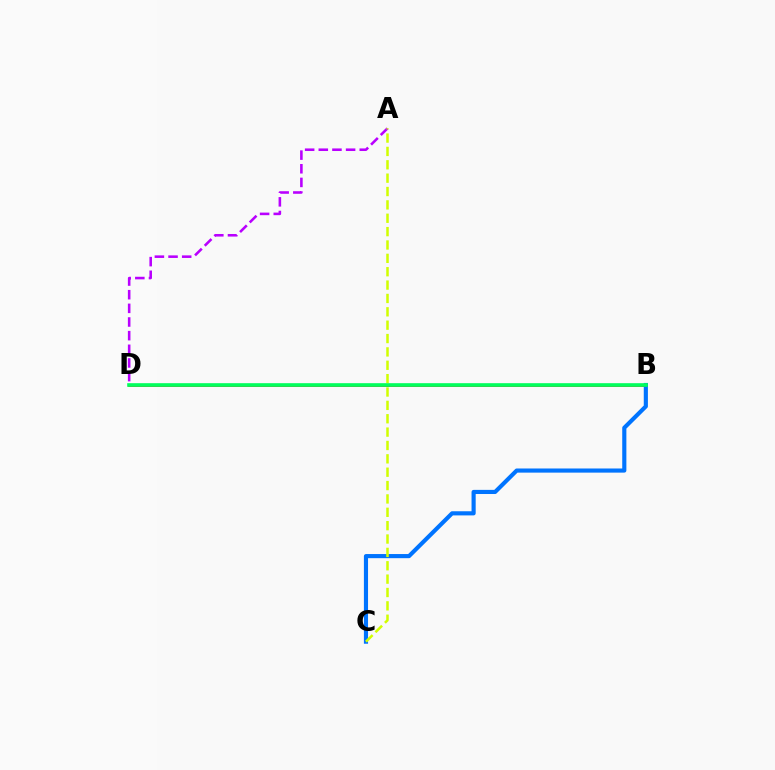{('A', 'D'): [{'color': '#b900ff', 'line_style': 'dashed', 'thickness': 1.85}], ('B', 'D'): [{'color': '#ff0000', 'line_style': 'solid', 'thickness': 1.9}, {'color': '#00ff5c', 'line_style': 'solid', 'thickness': 2.61}], ('B', 'C'): [{'color': '#0074ff', 'line_style': 'solid', 'thickness': 2.98}], ('A', 'C'): [{'color': '#d1ff00', 'line_style': 'dashed', 'thickness': 1.82}]}